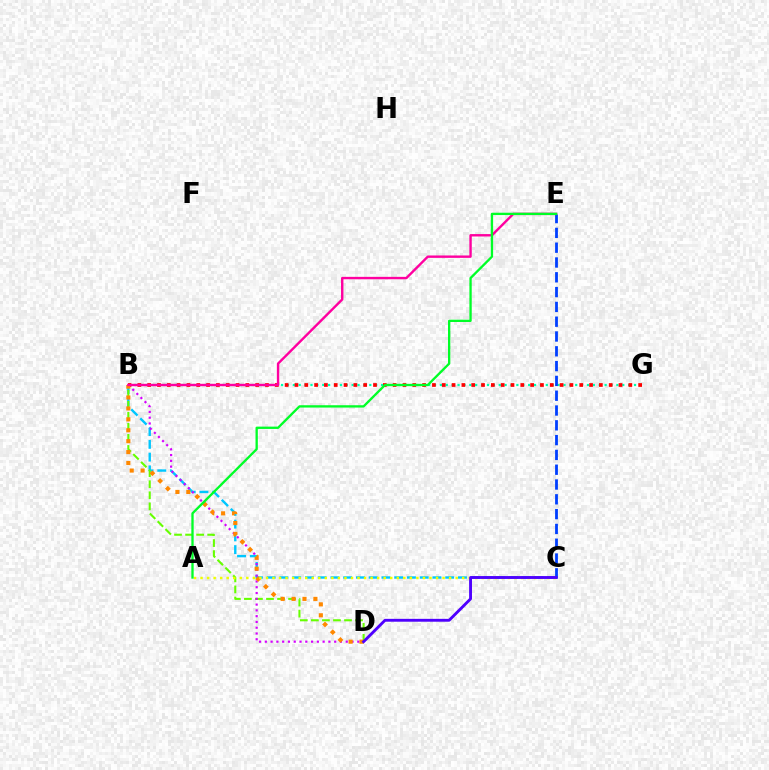{('B', 'C'): [{'color': '#00c7ff', 'line_style': 'dashed', 'thickness': 1.73}], ('B', 'D'): [{'color': '#66ff00', 'line_style': 'dashed', 'thickness': 1.5}, {'color': '#d600ff', 'line_style': 'dotted', 'thickness': 1.57}, {'color': '#ff8800', 'line_style': 'dotted', 'thickness': 2.97}], ('B', 'G'): [{'color': '#00ffaf', 'line_style': 'dotted', 'thickness': 1.6}, {'color': '#ff0000', 'line_style': 'dotted', 'thickness': 2.67}], ('C', 'E'): [{'color': '#003fff', 'line_style': 'dashed', 'thickness': 2.01}], ('A', 'C'): [{'color': '#eeff00', 'line_style': 'dotted', 'thickness': 1.78}], ('B', 'E'): [{'color': '#ff00a0', 'line_style': 'solid', 'thickness': 1.73}], ('C', 'D'): [{'color': '#4f00ff', 'line_style': 'solid', 'thickness': 2.06}], ('A', 'E'): [{'color': '#00ff27', 'line_style': 'solid', 'thickness': 1.67}]}